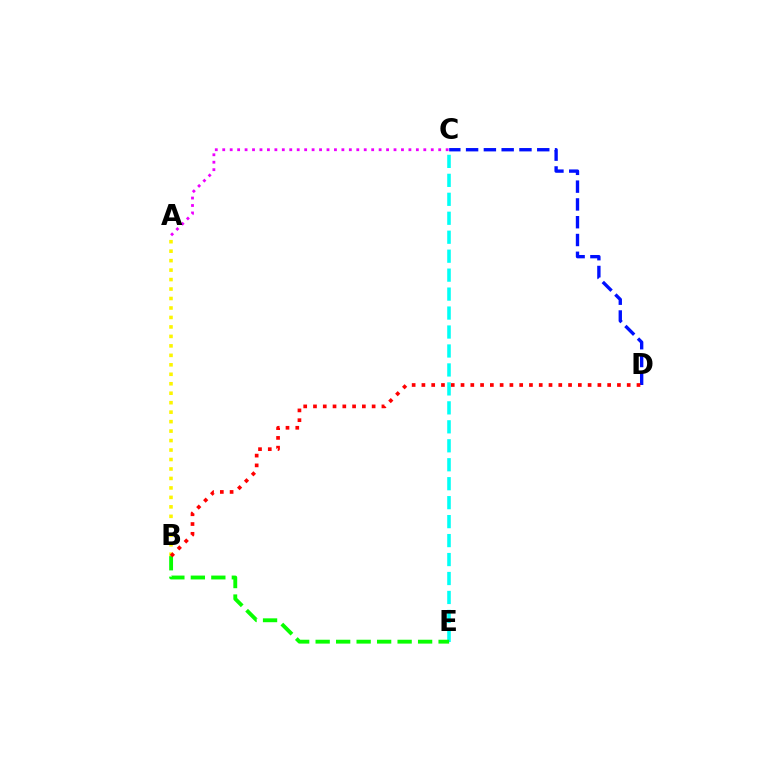{('C', 'E'): [{'color': '#00fff6', 'line_style': 'dashed', 'thickness': 2.58}], ('A', 'B'): [{'color': '#fcf500', 'line_style': 'dotted', 'thickness': 2.57}], ('C', 'D'): [{'color': '#0010ff', 'line_style': 'dashed', 'thickness': 2.42}], ('B', 'E'): [{'color': '#08ff00', 'line_style': 'dashed', 'thickness': 2.78}], ('B', 'D'): [{'color': '#ff0000', 'line_style': 'dotted', 'thickness': 2.66}], ('A', 'C'): [{'color': '#ee00ff', 'line_style': 'dotted', 'thickness': 2.02}]}